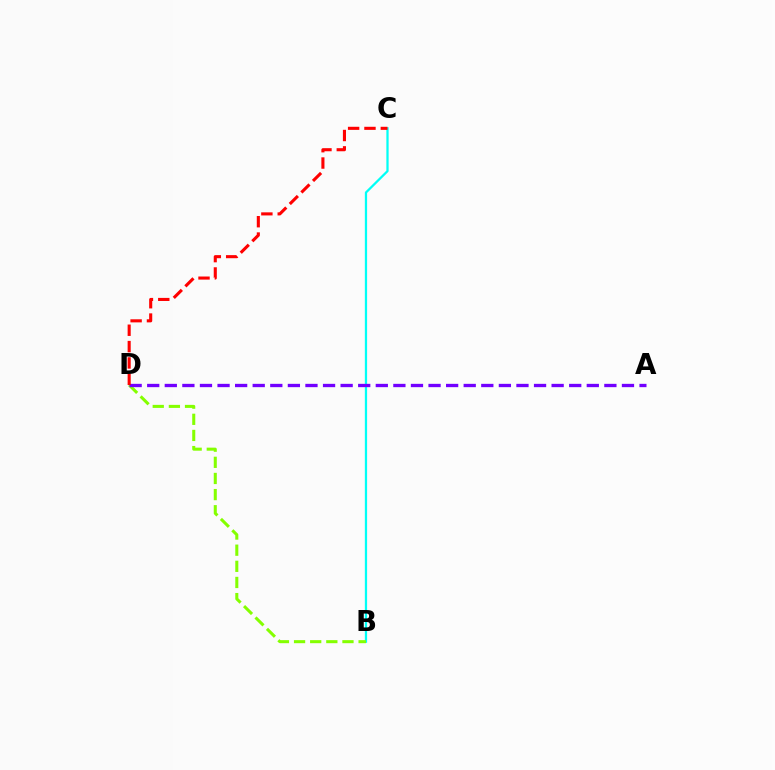{('B', 'C'): [{'color': '#00fff6', 'line_style': 'solid', 'thickness': 1.63}], ('B', 'D'): [{'color': '#84ff00', 'line_style': 'dashed', 'thickness': 2.19}], ('A', 'D'): [{'color': '#7200ff', 'line_style': 'dashed', 'thickness': 2.39}], ('C', 'D'): [{'color': '#ff0000', 'line_style': 'dashed', 'thickness': 2.22}]}